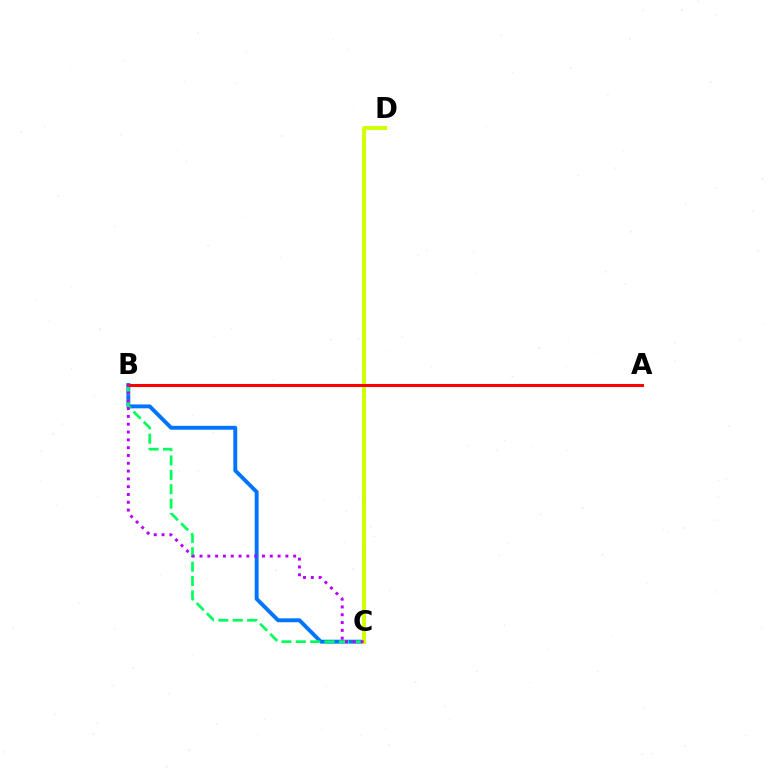{('B', 'C'): [{'color': '#0074ff', 'line_style': 'solid', 'thickness': 2.8}, {'color': '#00ff5c', 'line_style': 'dashed', 'thickness': 1.95}, {'color': '#b900ff', 'line_style': 'dotted', 'thickness': 2.12}], ('C', 'D'): [{'color': '#d1ff00', 'line_style': 'solid', 'thickness': 2.87}], ('A', 'B'): [{'color': '#ff0000', 'line_style': 'solid', 'thickness': 2.2}]}